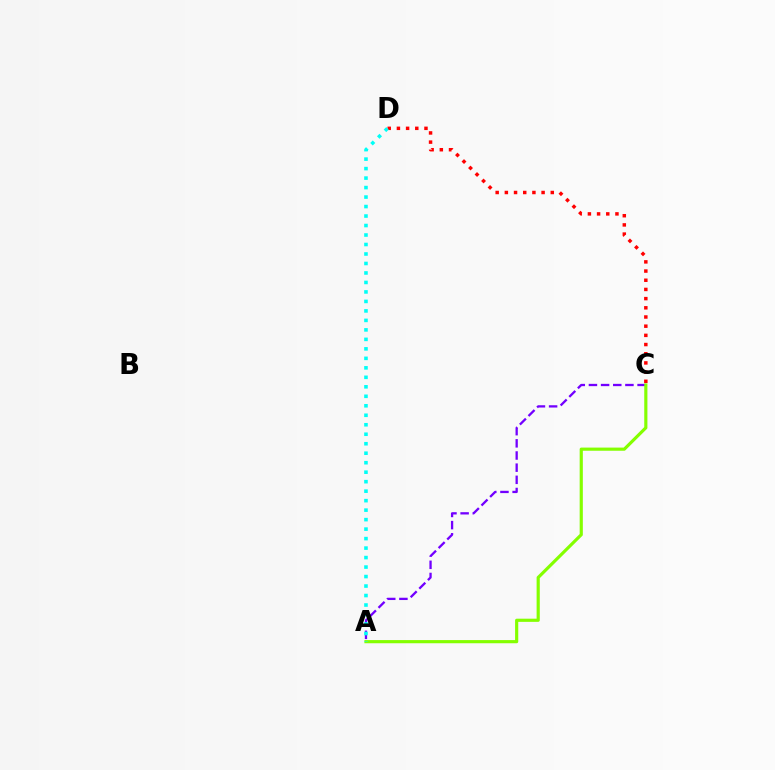{('A', 'C'): [{'color': '#7200ff', 'line_style': 'dashed', 'thickness': 1.65}, {'color': '#84ff00', 'line_style': 'solid', 'thickness': 2.28}], ('C', 'D'): [{'color': '#ff0000', 'line_style': 'dotted', 'thickness': 2.5}], ('A', 'D'): [{'color': '#00fff6', 'line_style': 'dotted', 'thickness': 2.58}]}